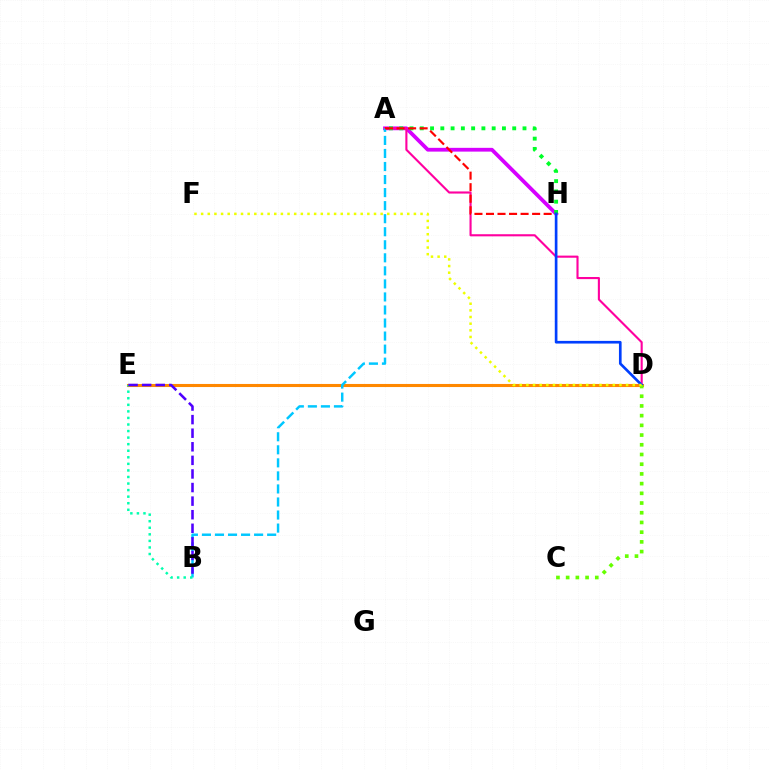{('D', 'E'): [{'color': '#ff8800', 'line_style': 'solid', 'thickness': 2.21}], ('A', 'H'): [{'color': '#d600ff', 'line_style': 'solid', 'thickness': 2.72}, {'color': '#00ff27', 'line_style': 'dotted', 'thickness': 2.79}, {'color': '#ff0000', 'line_style': 'dashed', 'thickness': 1.57}], ('A', 'D'): [{'color': '#ff00a0', 'line_style': 'solid', 'thickness': 1.52}], ('A', 'B'): [{'color': '#00c7ff', 'line_style': 'dashed', 'thickness': 1.77}], ('D', 'H'): [{'color': '#003fff', 'line_style': 'solid', 'thickness': 1.92}], ('C', 'D'): [{'color': '#66ff00', 'line_style': 'dotted', 'thickness': 2.64}], ('B', 'E'): [{'color': '#00ffaf', 'line_style': 'dotted', 'thickness': 1.78}, {'color': '#4f00ff', 'line_style': 'dashed', 'thickness': 1.85}], ('D', 'F'): [{'color': '#eeff00', 'line_style': 'dotted', 'thickness': 1.81}]}